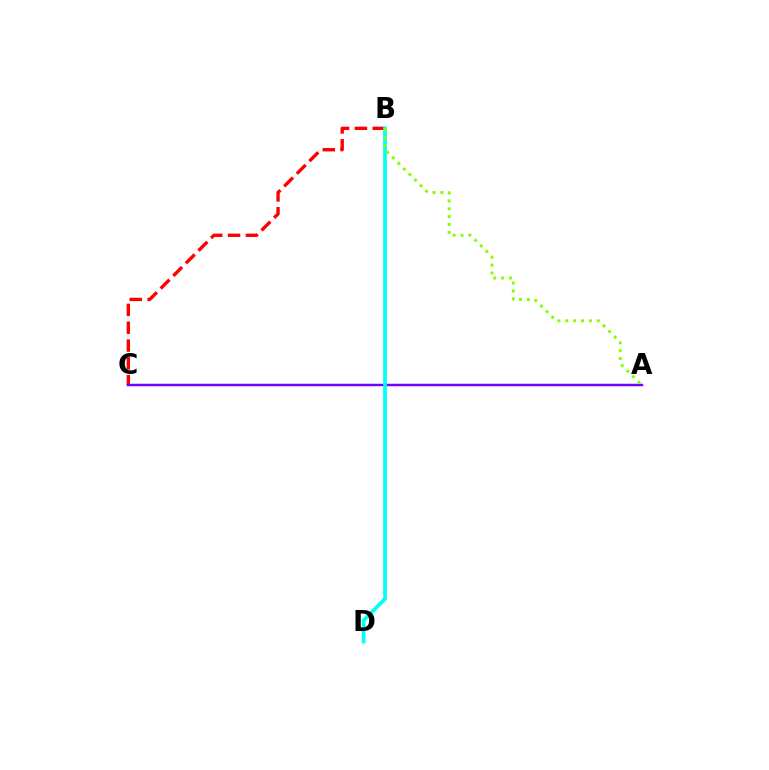{('B', 'C'): [{'color': '#ff0000', 'line_style': 'dashed', 'thickness': 2.42}], ('A', 'C'): [{'color': '#7200ff', 'line_style': 'solid', 'thickness': 1.78}], ('B', 'D'): [{'color': '#00fff6', 'line_style': 'solid', 'thickness': 2.68}], ('A', 'B'): [{'color': '#84ff00', 'line_style': 'dotted', 'thickness': 2.14}]}